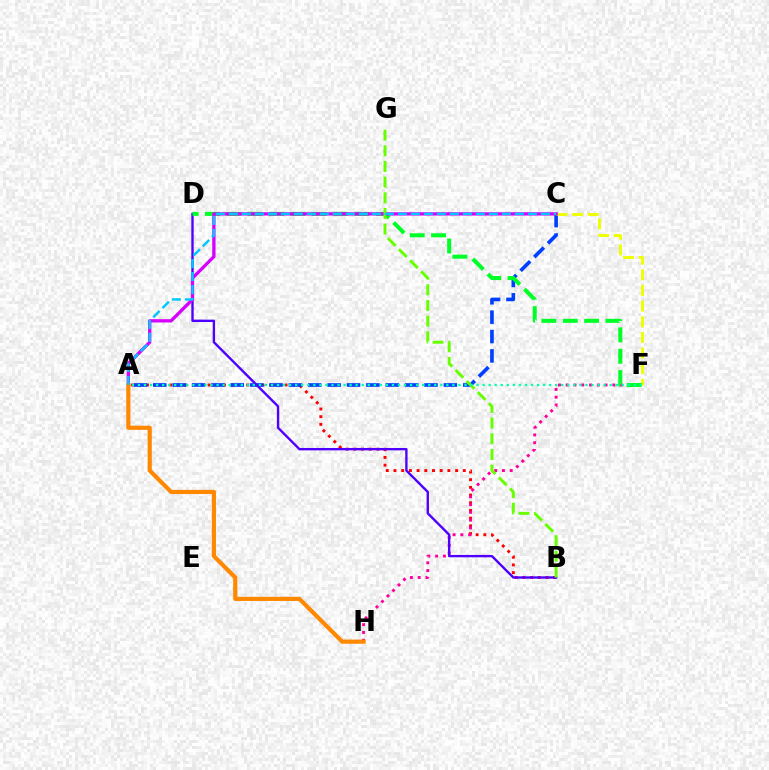{('A', 'B'): [{'color': '#ff0000', 'line_style': 'dotted', 'thickness': 2.09}], ('A', 'C'): [{'color': '#003fff', 'line_style': 'dashed', 'thickness': 2.63}, {'color': '#d600ff', 'line_style': 'solid', 'thickness': 2.37}, {'color': '#00c7ff', 'line_style': 'dashed', 'thickness': 1.77}], ('F', 'H'): [{'color': '#ff00a0', 'line_style': 'dotted', 'thickness': 2.11}], ('C', 'F'): [{'color': '#eeff00', 'line_style': 'dashed', 'thickness': 2.13}], ('B', 'D'): [{'color': '#4f00ff', 'line_style': 'solid', 'thickness': 1.71}], ('D', 'F'): [{'color': '#00ff27', 'line_style': 'dashed', 'thickness': 2.9}], ('B', 'G'): [{'color': '#66ff00', 'line_style': 'dashed', 'thickness': 2.13}], ('A', 'F'): [{'color': '#00ffaf', 'line_style': 'dotted', 'thickness': 1.64}], ('A', 'H'): [{'color': '#ff8800', 'line_style': 'solid', 'thickness': 2.99}]}